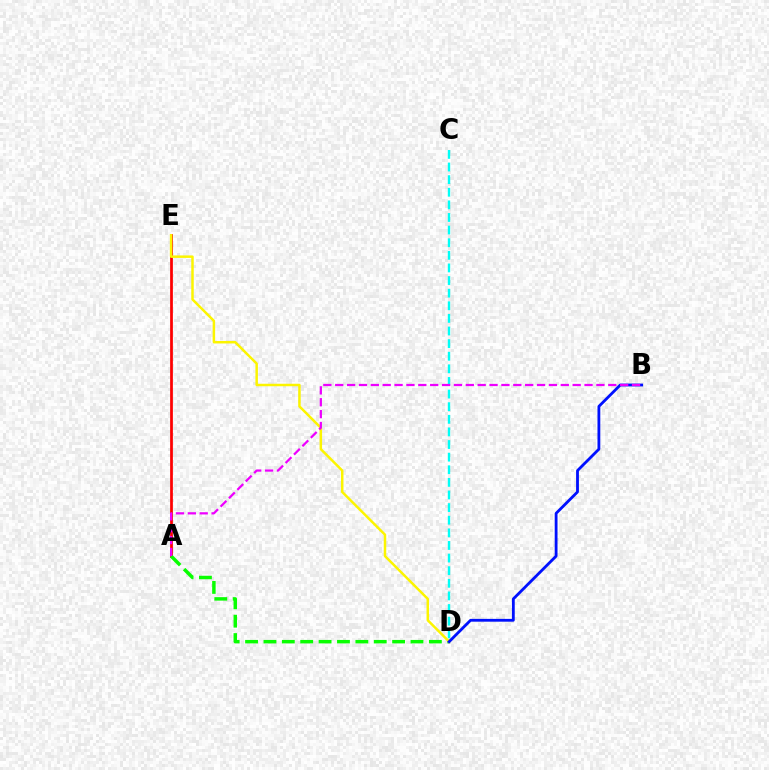{('A', 'E'): [{'color': '#ff0000', 'line_style': 'solid', 'thickness': 1.98}], ('A', 'D'): [{'color': '#08ff00', 'line_style': 'dashed', 'thickness': 2.5}], ('D', 'E'): [{'color': '#fcf500', 'line_style': 'solid', 'thickness': 1.79}], ('C', 'D'): [{'color': '#00fff6', 'line_style': 'dashed', 'thickness': 1.71}], ('B', 'D'): [{'color': '#0010ff', 'line_style': 'solid', 'thickness': 2.02}], ('A', 'B'): [{'color': '#ee00ff', 'line_style': 'dashed', 'thickness': 1.61}]}